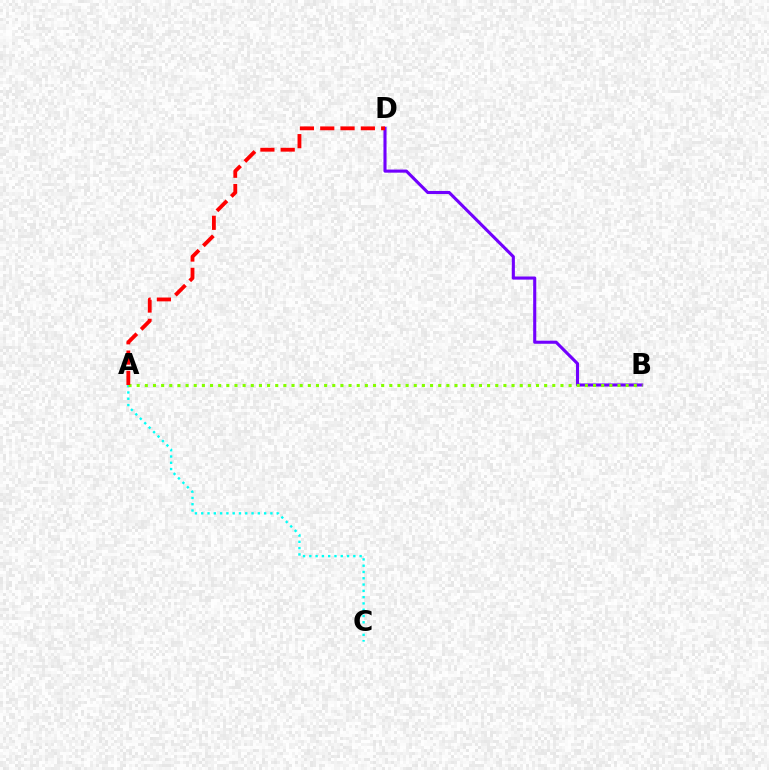{('A', 'C'): [{'color': '#00fff6', 'line_style': 'dotted', 'thickness': 1.71}], ('B', 'D'): [{'color': '#7200ff', 'line_style': 'solid', 'thickness': 2.23}], ('A', 'B'): [{'color': '#84ff00', 'line_style': 'dotted', 'thickness': 2.21}], ('A', 'D'): [{'color': '#ff0000', 'line_style': 'dashed', 'thickness': 2.76}]}